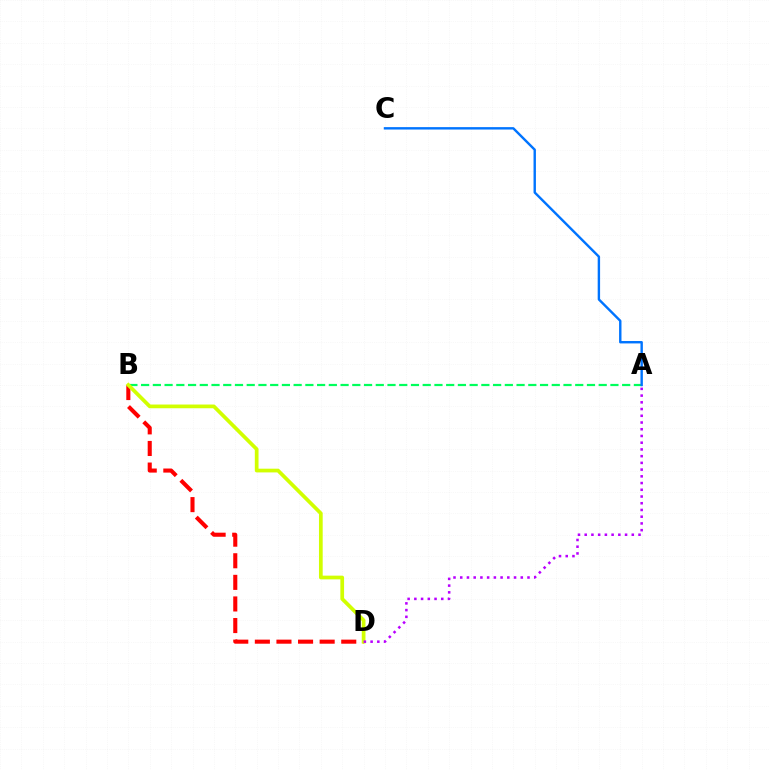{('A', 'B'): [{'color': '#00ff5c', 'line_style': 'dashed', 'thickness': 1.59}], ('A', 'C'): [{'color': '#0074ff', 'line_style': 'solid', 'thickness': 1.73}], ('B', 'D'): [{'color': '#ff0000', 'line_style': 'dashed', 'thickness': 2.93}, {'color': '#d1ff00', 'line_style': 'solid', 'thickness': 2.68}], ('A', 'D'): [{'color': '#b900ff', 'line_style': 'dotted', 'thickness': 1.83}]}